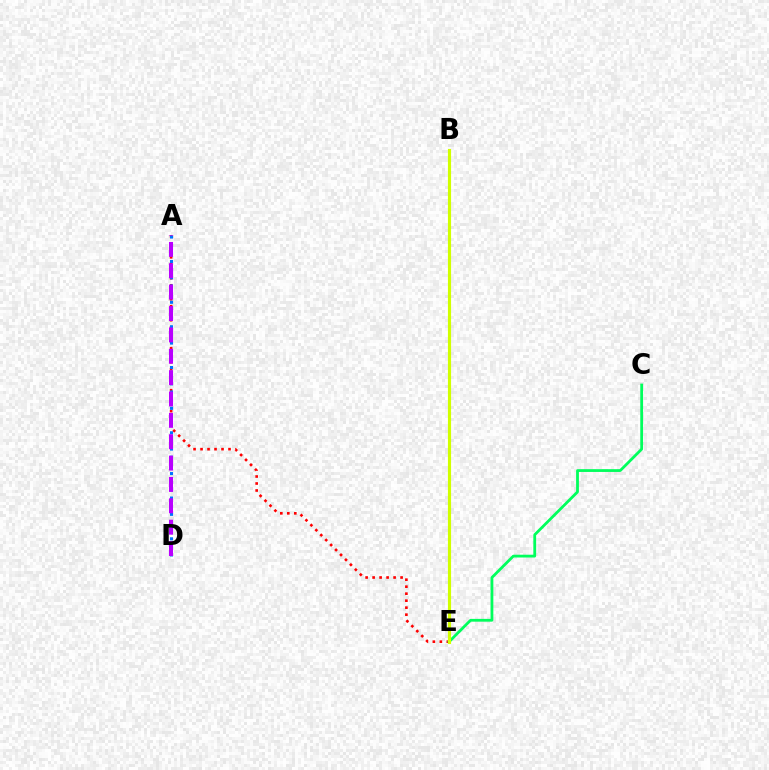{('A', 'E'): [{'color': '#ff0000', 'line_style': 'dotted', 'thickness': 1.9}], ('A', 'D'): [{'color': '#0074ff', 'line_style': 'dotted', 'thickness': 2.22}, {'color': '#b900ff', 'line_style': 'dashed', 'thickness': 2.9}], ('C', 'E'): [{'color': '#00ff5c', 'line_style': 'solid', 'thickness': 2.01}], ('B', 'E'): [{'color': '#d1ff00', 'line_style': 'solid', 'thickness': 2.26}]}